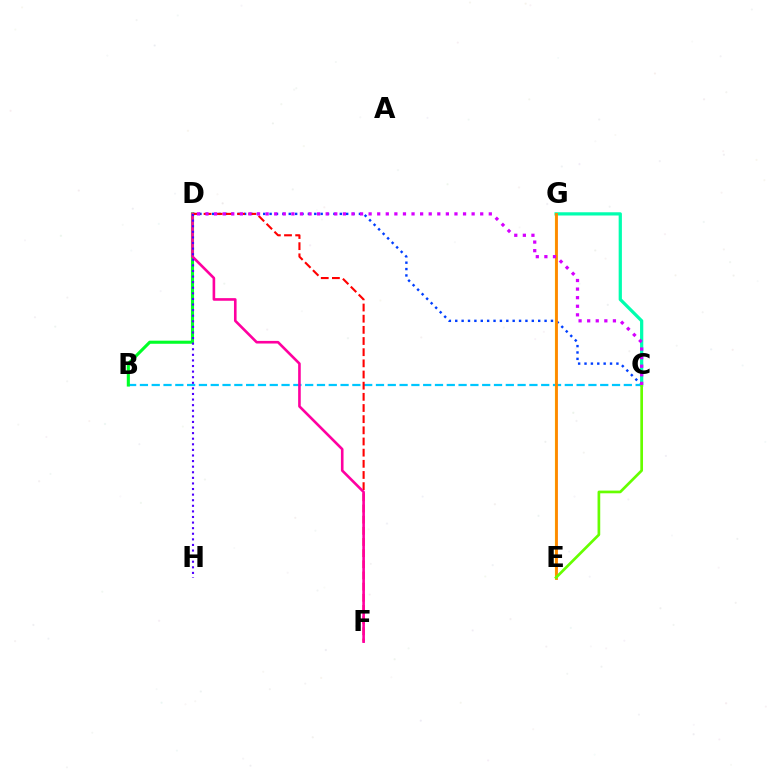{('E', 'G'): [{'color': '#eeff00', 'line_style': 'solid', 'thickness': 1.6}, {'color': '#ff8800', 'line_style': 'solid', 'thickness': 2.03}], ('C', 'D'): [{'color': '#003fff', 'line_style': 'dotted', 'thickness': 1.73}, {'color': '#d600ff', 'line_style': 'dotted', 'thickness': 2.33}], ('B', 'C'): [{'color': '#00c7ff', 'line_style': 'dashed', 'thickness': 1.6}], ('B', 'D'): [{'color': '#00ff27', 'line_style': 'solid', 'thickness': 2.22}], ('D', 'F'): [{'color': '#ff0000', 'line_style': 'dashed', 'thickness': 1.52}, {'color': '#ff00a0', 'line_style': 'solid', 'thickness': 1.88}], ('C', 'G'): [{'color': '#00ffaf', 'line_style': 'solid', 'thickness': 2.33}], ('C', 'E'): [{'color': '#66ff00', 'line_style': 'solid', 'thickness': 1.94}], ('D', 'H'): [{'color': '#4f00ff', 'line_style': 'dotted', 'thickness': 1.52}]}